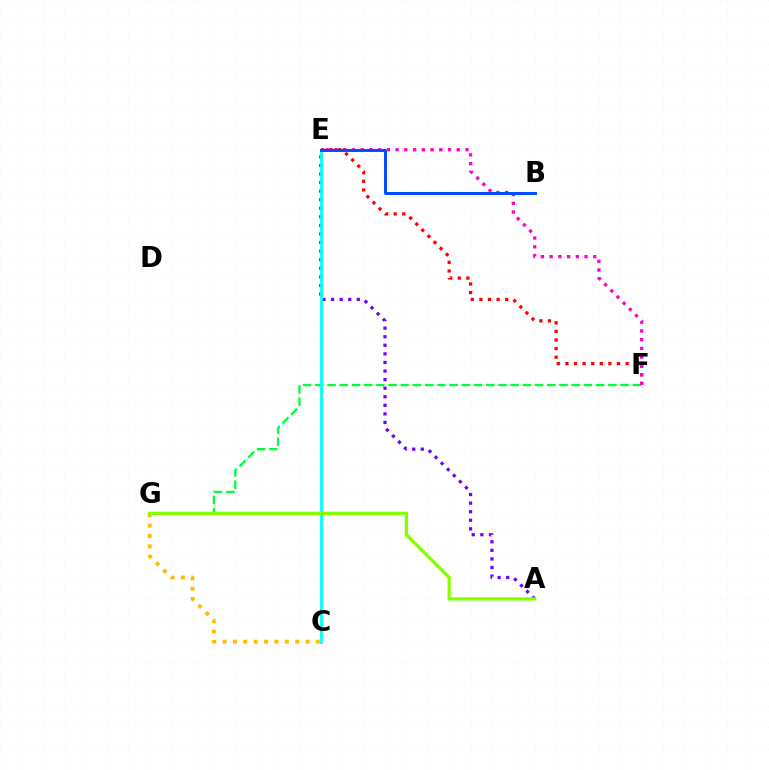{('F', 'G'): [{'color': '#00ff39', 'line_style': 'dashed', 'thickness': 1.66}], ('E', 'F'): [{'color': '#ff0000', 'line_style': 'dotted', 'thickness': 2.34}, {'color': '#ff00cf', 'line_style': 'dotted', 'thickness': 2.37}], ('C', 'G'): [{'color': '#ffbd00', 'line_style': 'dotted', 'thickness': 2.82}], ('A', 'E'): [{'color': '#7200ff', 'line_style': 'dotted', 'thickness': 2.33}], ('C', 'E'): [{'color': '#00fff6', 'line_style': 'solid', 'thickness': 2.01}], ('A', 'G'): [{'color': '#84ff00', 'line_style': 'solid', 'thickness': 2.36}], ('B', 'E'): [{'color': '#004bff', 'line_style': 'solid', 'thickness': 2.12}]}